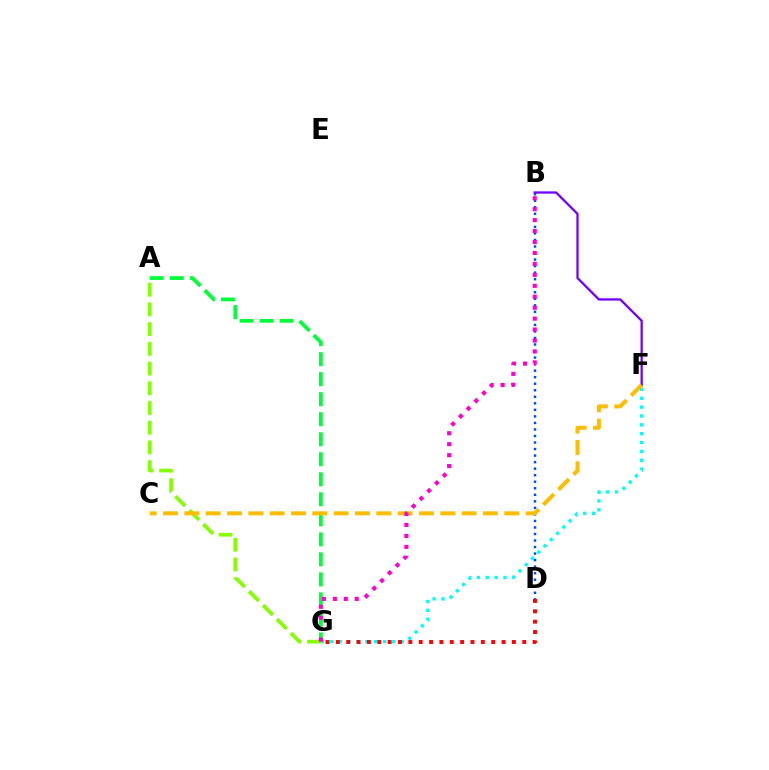{('B', 'D'): [{'color': '#004bff', 'line_style': 'dotted', 'thickness': 1.78}], ('B', 'F'): [{'color': '#7200ff', 'line_style': 'solid', 'thickness': 1.65}], ('F', 'G'): [{'color': '#00fff6', 'line_style': 'dotted', 'thickness': 2.41}], ('D', 'G'): [{'color': '#ff0000', 'line_style': 'dotted', 'thickness': 2.81}], ('A', 'G'): [{'color': '#00ff39', 'line_style': 'dashed', 'thickness': 2.72}, {'color': '#84ff00', 'line_style': 'dashed', 'thickness': 2.68}], ('C', 'F'): [{'color': '#ffbd00', 'line_style': 'dashed', 'thickness': 2.9}], ('B', 'G'): [{'color': '#ff00cf', 'line_style': 'dotted', 'thickness': 2.97}]}